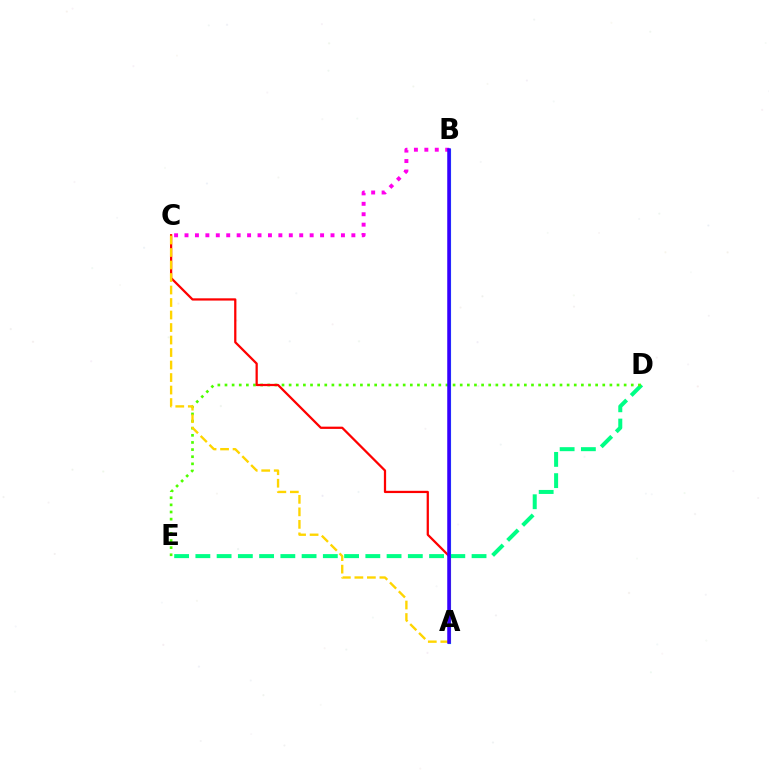{('D', 'E'): [{'color': '#00ff86', 'line_style': 'dashed', 'thickness': 2.89}, {'color': '#4fff00', 'line_style': 'dotted', 'thickness': 1.94}], ('A', 'B'): [{'color': '#009eff', 'line_style': 'solid', 'thickness': 2.27}, {'color': '#3700ff', 'line_style': 'solid', 'thickness': 2.52}], ('B', 'C'): [{'color': '#ff00ed', 'line_style': 'dotted', 'thickness': 2.83}], ('A', 'C'): [{'color': '#ff0000', 'line_style': 'solid', 'thickness': 1.62}, {'color': '#ffd500', 'line_style': 'dashed', 'thickness': 1.7}]}